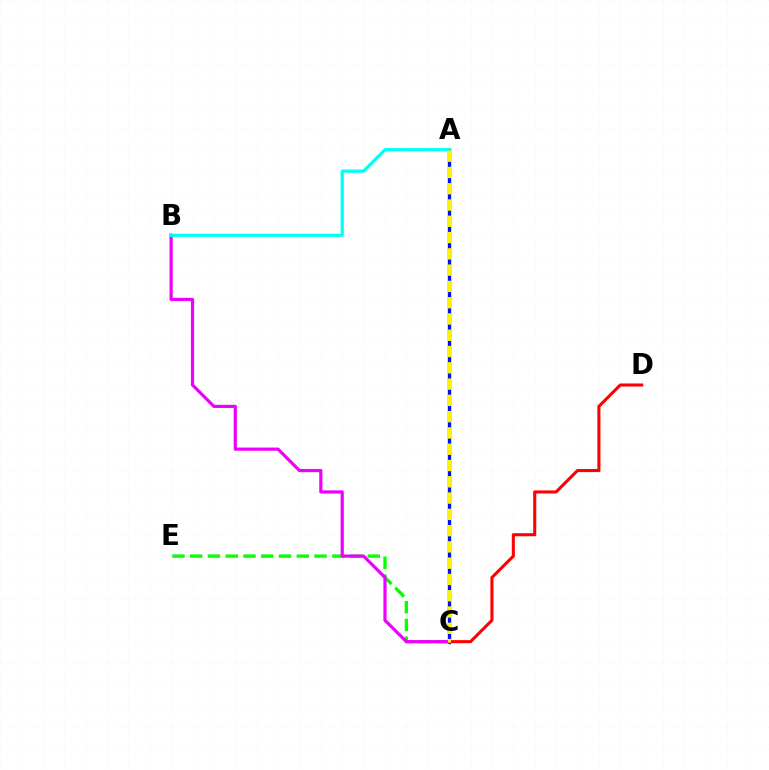{('C', 'D'): [{'color': '#ff0000', 'line_style': 'solid', 'thickness': 2.22}], ('A', 'C'): [{'color': '#0010ff', 'line_style': 'solid', 'thickness': 2.41}, {'color': '#fcf500', 'line_style': 'dashed', 'thickness': 2.21}], ('C', 'E'): [{'color': '#08ff00', 'line_style': 'dashed', 'thickness': 2.41}], ('B', 'C'): [{'color': '#ee00ff', 'line_style': 'solid', 'thickness': 2.3}], ('A', 'B'): [{'color': '#00fff6', 'line_style': 'solid', 'thickness': 2.32}]}